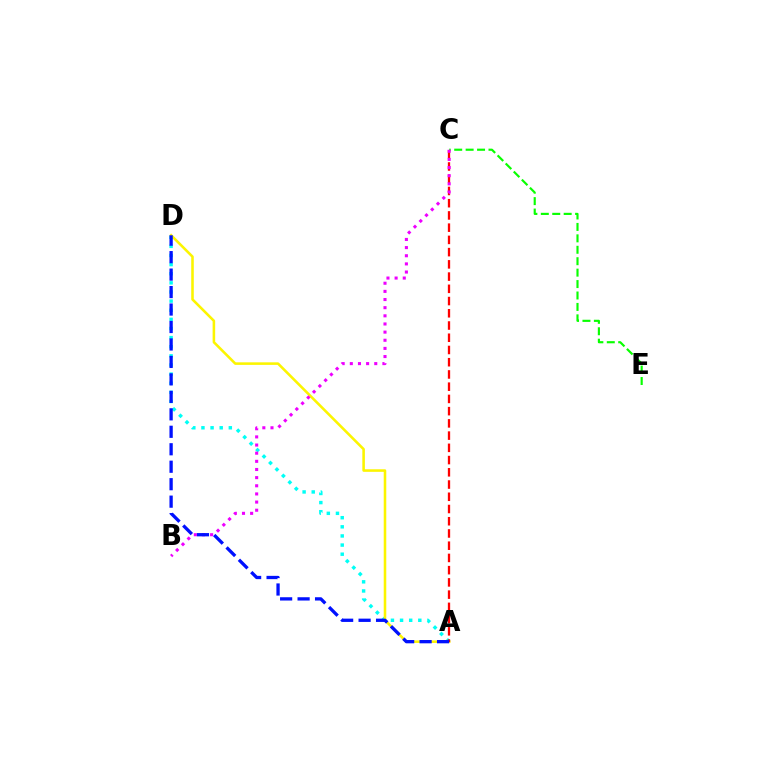{('A', 'D'): [{'color': '#00fff6', 'line_style': 'dotted', 'thickness': 2.48}, {'color': '#fcf500', 'line_style': 'solid', 'thickness': 1.84}, {'color': '#0010ff', 'line_style': 'dashed', 'thickness': 2.37}], ('C', 'E'): [{'color': '#08ff00', 'line_style': 'dashed', 'thickness': 1.55}], ('A', 'C'): [{'color': '#ff0000', 'line_style': 'dashed', 'thickness': 1.66}], ('B', 'C'): [{'color': '#ee00ff', 'line_style': 'dotted', 'thickness': 2.21}]}